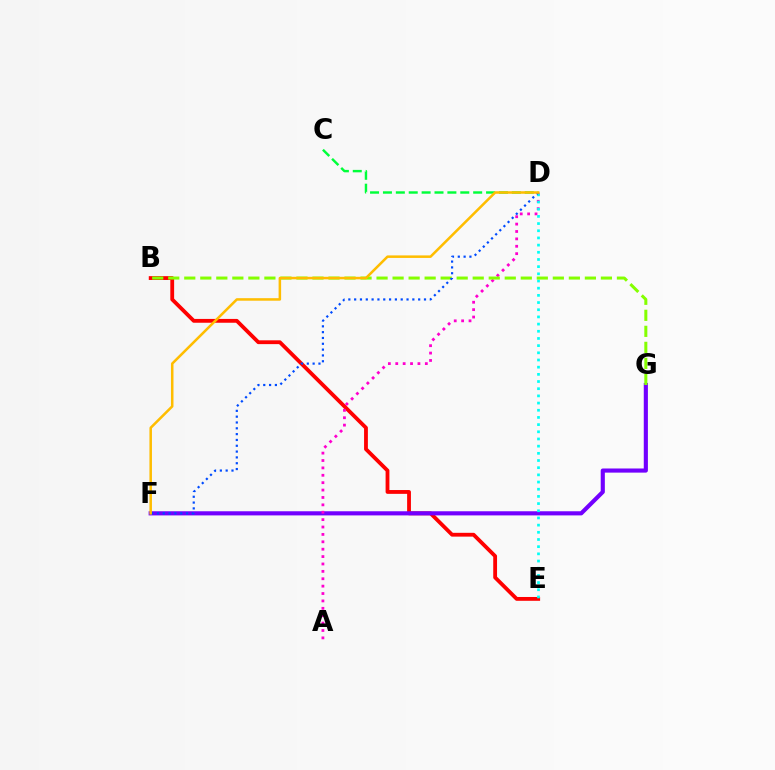{('B', 'E'): [{'color': '#ff0000', 'line_style': 'solid', 'thickness': 2.75}], ('F', 'G'): [{'color': '#7200ff', 'line_style': 'solid', 'thickness': 2.98}], ('C', 'D'): [{'color': '#00ff39', 'line_style': 'dashed', 'thickness': 1.75}], ('A', 'D'): [{'color': '#ff00cf', 'line_style': 'dotted', 'thickness': 2.01}], ('D', 'E'): [{'color': '#00fff6', 'line_style': 'dotted', 'thickness': 1.95}], ('B', 'G'): [{'color': '#84ff00', 'line_style': 'dashed', 'thickness': 2.18}], ('D', 'F'): [{'color': '#004bff', 'line_style': 'dotted', 'thickness': 1.58}, {'color': '#ffbd00', 'line_style': 'solid', 'thickness': 1.82}]}